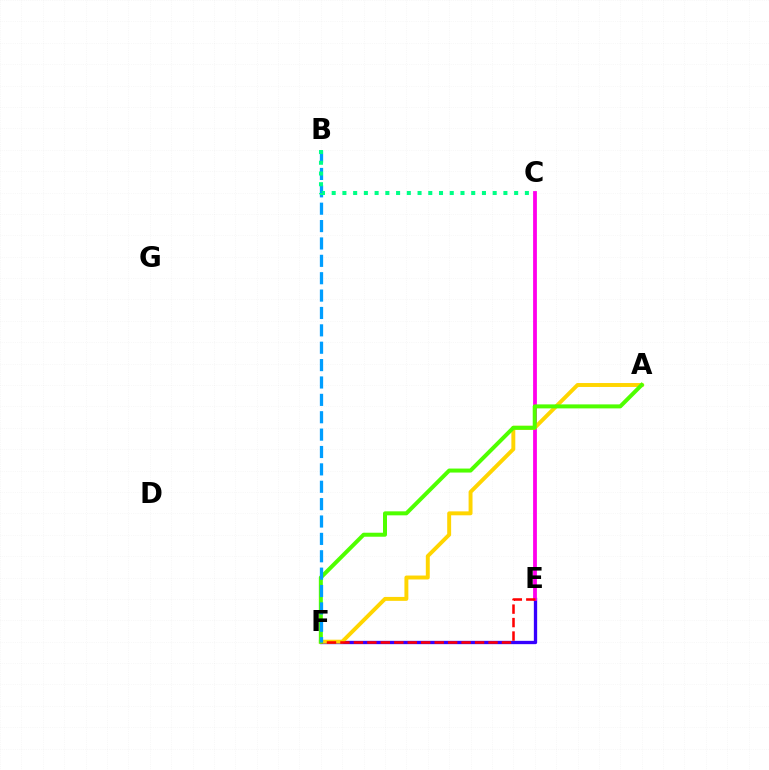{('E', 'F'): [{'color': '#3700ff', 'line_style': 'solid', 'thickness': 2.39}, {'color': '#ff0000', 'line_style': 'dashed', 'thickness': 1.83}], ('C', 'E'): [{'color': '#ff00ed', 'line_style': 'solid', 'thickness': 2.74}], ('A', 'F'): [{'color': '#ffd500', 'line_style': 'solid', 'thickness': 2.83}, {'color': '#4fff00', 'line_style': 'solid', 'thickness': 2.88}], ('B', 'F'): [{'color': '#009eff', 'line_style': 'dashed', 'thickness': 2.36}], ('B', 'C'): [{'color': '#00ff86', 'line_style': 'dotted', 'thickness': 2.92}]}